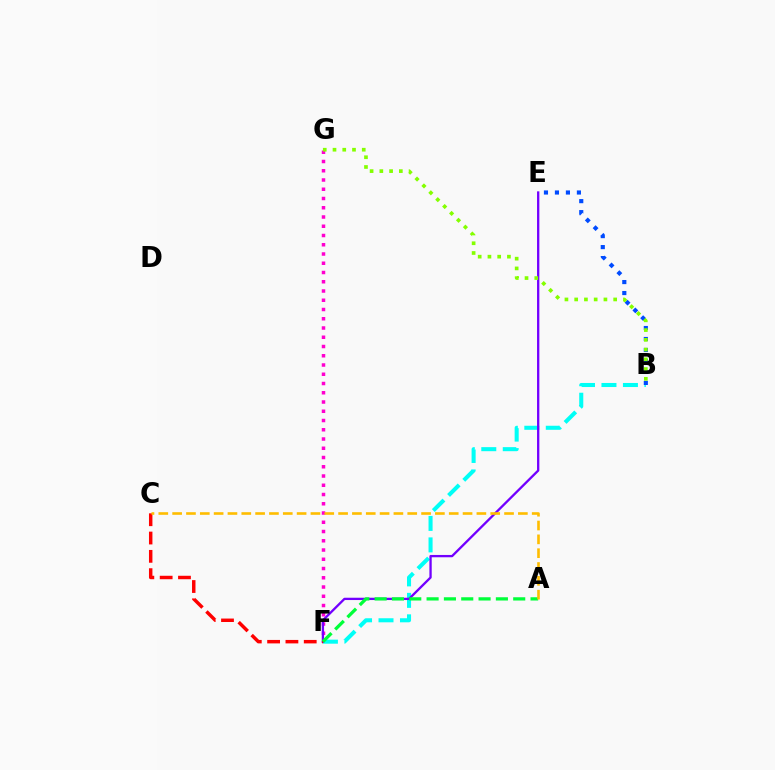{('F', 'G'): [{'color': '#ff00cf', 'line_style': 'dotted', 'thickness': 2.51}], ('B', 'F'): [{'color': '#00fff6', 'line_style': 'dashed', 'thickness': 2.92}], ('E', 'F'): [{'color': '#7200ff', 'line_style': 'solid', 'thickness': 1.66}], ('C', 'F'): [{'color': '#ff0000', 'line_style': 'dashed', 'thickness': 2.49}], ('A', 'F'): [{'color': '#00ff39', 'line_style': 'dashed', 'thickness': 2.35}], ('B', 'E'): [{'color': '#004bff', 'line_style': 'dotted', 'thickness': 2.98}], ('B', 'G'): [{'color': '#84ff00', 'line_style': 'dotted', 'thickness': 2.65}], ('A', 'C'): [{'color': '#ffbd00', 'line_style': 'dashed', 'thickness': 1.88}]}